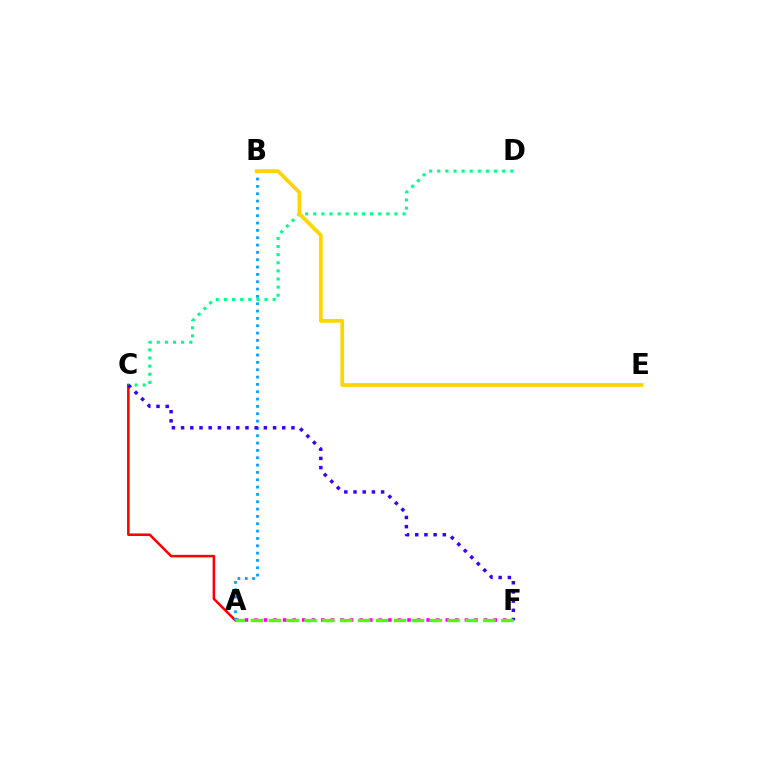{('A', 'C'): [{'color': '#ff0000', 'line_style': 'solid', 'thickness': 1.84}], ('A', 'F'): [{'color': '#ff00ed', 'line_style': 'dotted', 'thickness': 2.6}, {'color': '#4fff00', 'line_style': 'dashed', 'thickness': 2.43}], ('A', 'B'): [{'color': '#009eff', 'line_style': 'dotted', 'thickness': 1.99}], ('C', 'D'): [{'color': '#00ff86', 'line_style': 'dotted', 'thickness': 2.21}], ('B', 'E'): [{'color': '#ffd500', 'line_style': 'solid', 'thickness': 2.7}], ('C', 'F'): [{'color': '#3700ff', 'line_style': 'dotted', 'thickness': 2.5}]}